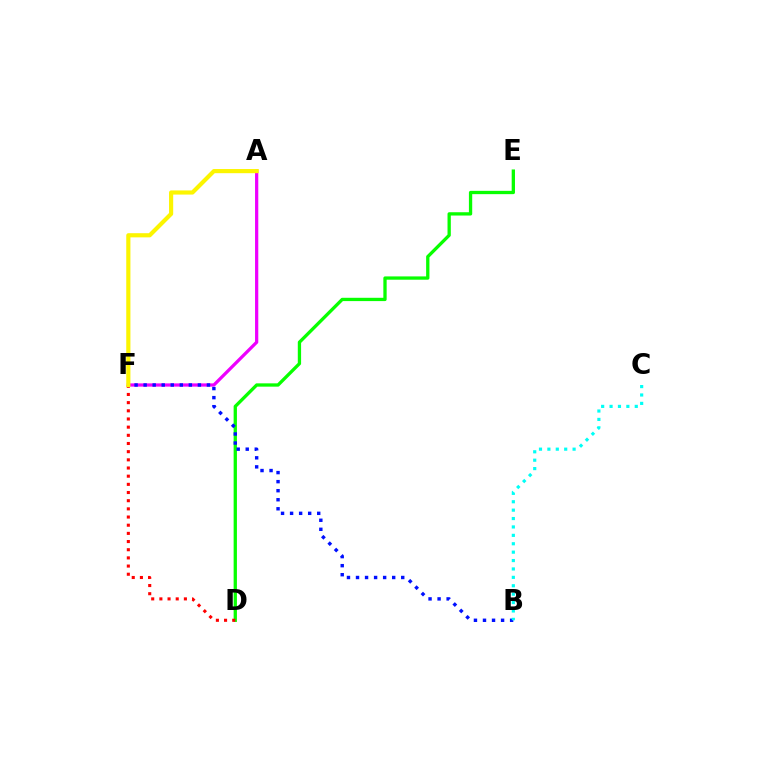{('A', 'F'): [{'color': '#ee00ff', 'line_style': 'solid', 'thickness': 2.33}, {'color': '#fcf500', 'line_style': 'solid', 'thickness': 2.99}], ('D', 'E'): [{'color': '#08ff00', 'line_style': 'solid', 'thickness': 2.38}], ('B', 'F'): [{'color': '#0010ff', 'line_style': 'dotted', 'thickness': 2.46}], ('D', 'F'): [{'color': '#ff0000', 'line_style': 'dotted', 'thickness': 2.22}], ('B', 'C'): [{'color': '#00fff6', 'line_style': 'dotted', 'thickness': 2.28}]}